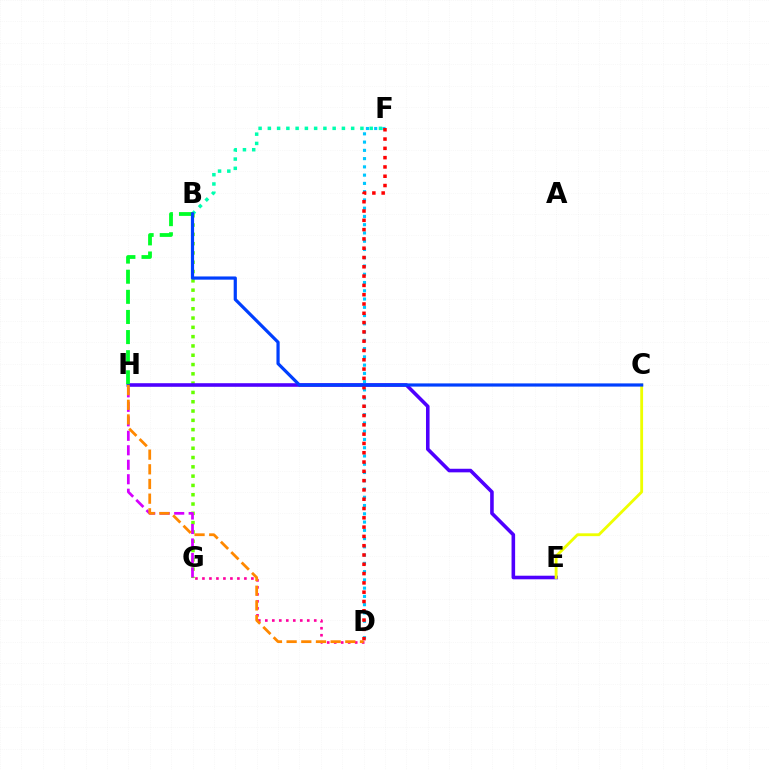{('B', 'G'): [{'color': '#66ff00', 'line_style': 'dotted', 'thickness': 2.53}], ('D', 'G'): [{'color': '#ff00a0', 'line_style': 'dotted', 'thickness': 1.9}], ('E', 'H'): [{'color': '#4f00ff', 'line_style': 'solid', 'thickness': 2.58}], ('C', 'E'): [{'color': '#eeff00', 'line_style': 'solid', 'thickness': 2.04}], ('D', 'F'): [{'color': '#00c7ff', 'line_style': 'dotted', 'thickness': 2.24}, {'color': '#ff0000', 'line_style': 'dotted', 'thickness': 2.53}], ('B', 'F'): [{'color': '#00ffaf', 'line_style': 'dotted', 'thickness': 2.52}], ('B', 'H'): [{'color': '#00ff27', 'line_style': 'dashed', 'thickness': 2.73}], ('G', 'H'): [{'color': '#d600ff', 'line_style': 'dashed', 'thickness': 1.97}], ('B', 'C'): [{'color': '#003fff', 'line_style': 'solid', 'thickness': 2.3}], ('D', 'H'): [{'color': '#ff8800', 'line_style': 'dashed', 'thickness': 1.99}]}